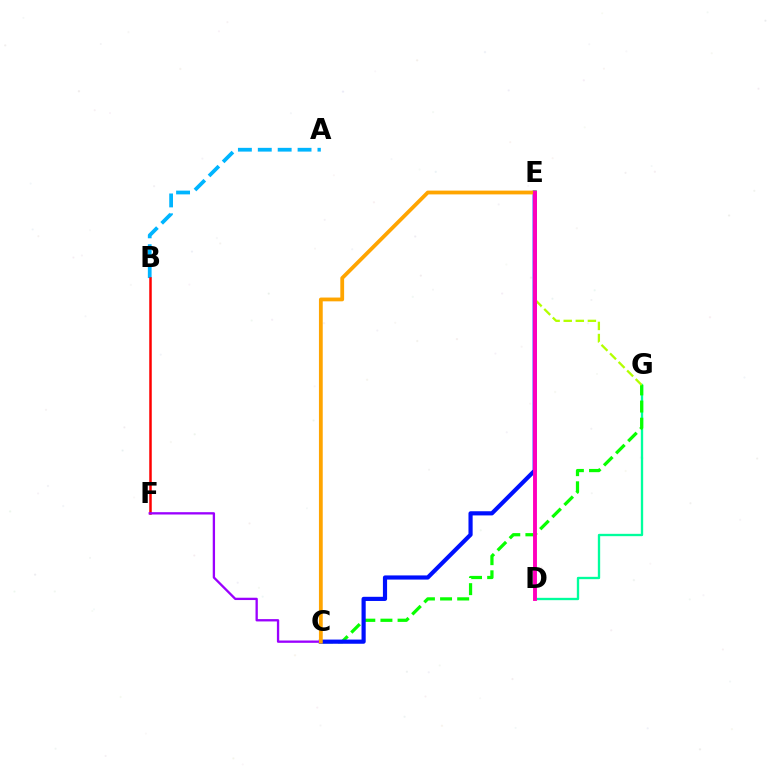{('D', 'G'): [{'color': '#00ff9d', 'line_style': 'solid', 'thickness': 1.68}], ('A', 'B'): [{'color': '#00b5ff', 'line_style': 'dashed', 'thickness': 2.7}], ('C', 'G'): [{'color': '#08ff00', 'line_style': 'dashed', 'thickness': 2.33}], ('B', 'F'): [{'color': '#ff0000', 'line_style': 'solid', 'thickness': 1.8}], ('C', 'E'): [{'color': '#0010ff', 'line_style': 'solid', 'thickness': 3.0}, {'color': '#ffa500', 'line_style': 'solid', 'thickness': 2.73}], ('C', 'F'): [{'color': '#9b00ff', 'line_style': 'solid', 'thickness': 1.67}], ('E', 'G'): [{'color': '#b3ff00', 'line_style': 'dashed', 'thickness': 1.64}], ('D', 'E'): [{'color': '#ff00bd', 'line_style': 'solid', 'thickness': 2.81}]}